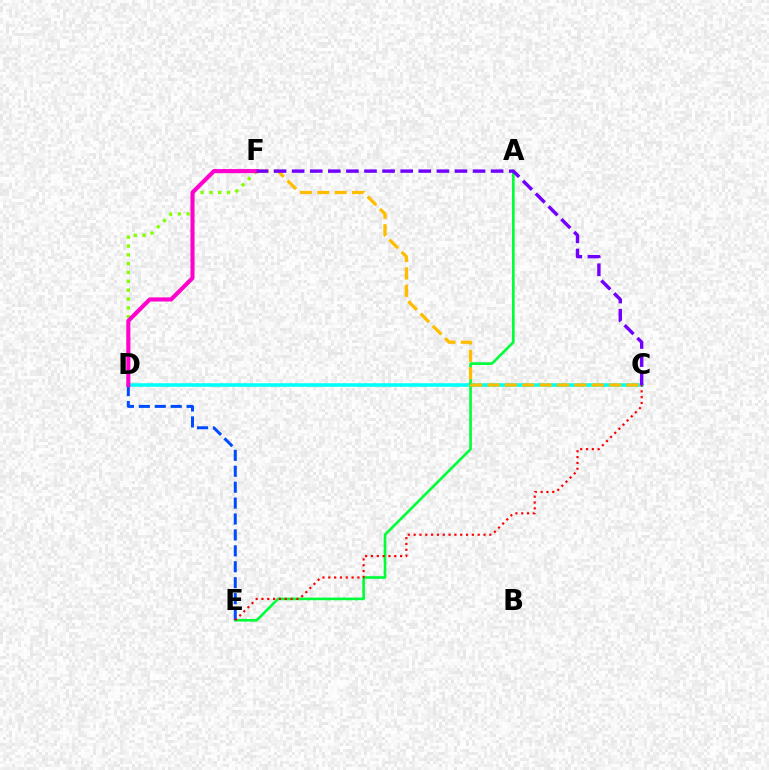{('C', 'D'): [{'color': '#00fff6', 'line_style': 'solid', 'thickness': 2.56}], ('A', 'E'): [{'color': '#00ff39', 'line_style': 'solid', 'thickness': 1.9}], ('D', 'F'): [{'color': '#84ff00', 'line_style': 'dotted', 'thickness': 2.4}, {'color': '#ff00cf', 'line_style': 'solid', 'thickness': 2.95}], ('D', 'E'): [{'color': '#004bff', 'line_style': 'dashed', 'thickness': 2.16}], ('C', 'E'): [{'color': '#ff0000', 'line_style': 'dotted', 'thickness': 1.58}], ('C', 'F'): [{'color': '#ffbd00', 'line_style': 'dashed', 'thickness': 2.36}, {'color': '#7200ff', 'line_style': 'dashed', 'thickness': 2.46}]}